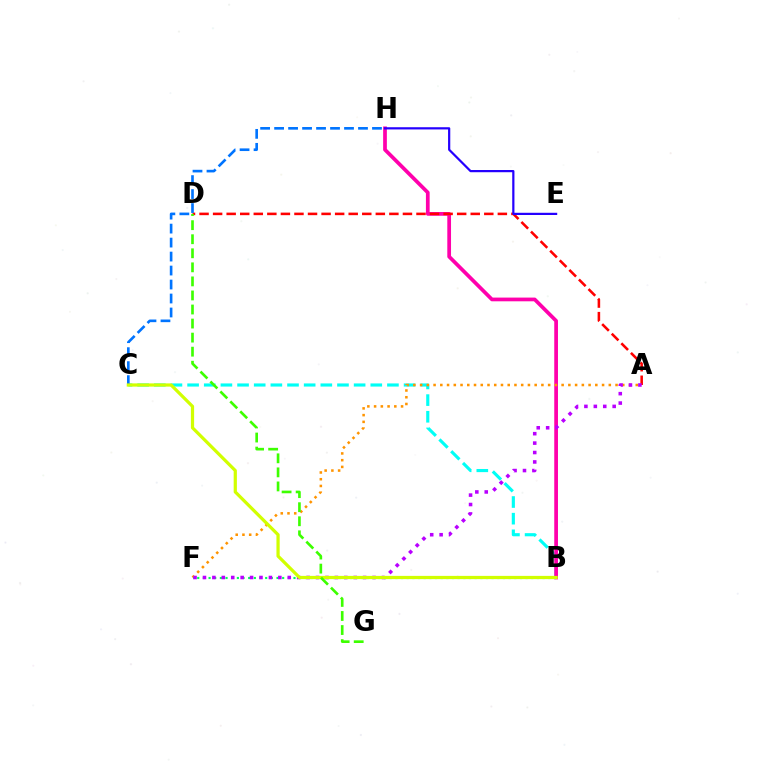{('B', 'C'): [{'color': '#00fff6', 'line_style': 'dashed', 'thickness': 2.26}, {'color': '#d1ff00', 'line_style': 'solid', 'thickness': 2.32}], ('B', 'H'): [{'color': '#ff00ac', 'line_style': 'solid', 'thickness': 2.68}], ('A', 'D'): [{'color': '#ff0000', 'line_style': 'dashed', 'thickness': 1.84}], ('E', 'H'): [{'color': '#2500ff', 'line_style': 'solid', 'thickness': 1.59}], ('A', 'F'): [{'color': '#ff9400', 'line_style': 'dotted', 'thickness': 1.83}, {'color': '#b900ff', 'line_style': 'dotted', 'thickness': 2.56}], ('C', 'H'): [{'color': '#0074ff', 'line_style': 'dashed', 'thickness': 1.9}], ('B', 'F'): [{'color': '#00ff5c', 'line_style': 'dotted', 'thickness': 1.54}], ('D', 'G'): [{'color': '#3dff00', 'line_style': 'dashed', 'thickness': 1.91}]}